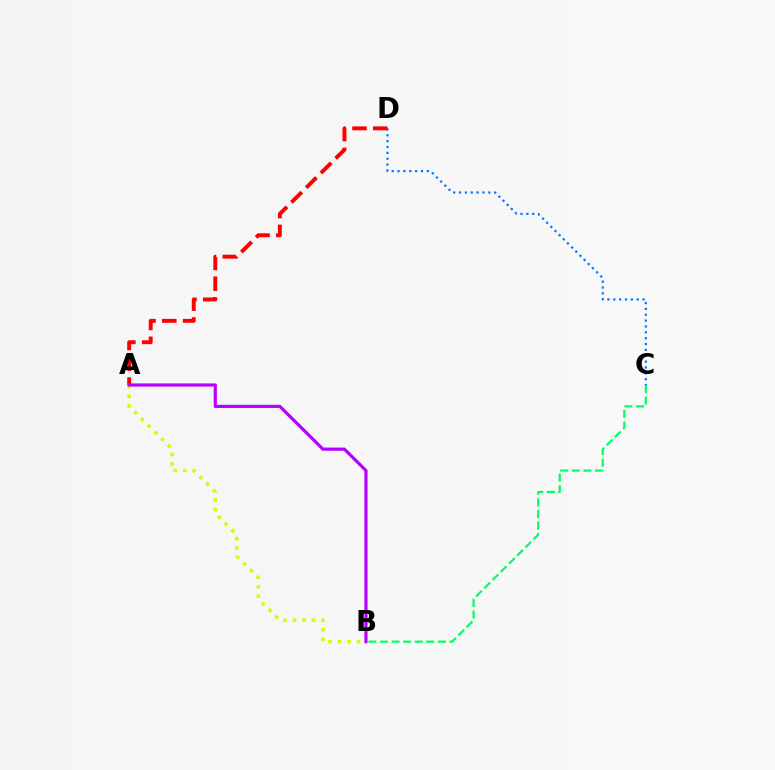{('C', 'D'): [{'color': '#0074ff', 'line_style': 'dotted', 'thickness': 1.59}], ('A', 'B'): [{'color': '#d1ff00', 'line_style': 'dotted', 'thickness': 2.58}, {'color': '#b900ff', 'line_style': 'solid', 'thickness': 2.28}], ('B', 'C'): [{'color': '#00ff5c', 'line_style': 'dashed', 'thickness': 1.57}], ('A', 'D'): [{'color': '#ff0000', 'line_style': 'dashed', 'thickness': 2.82}]}